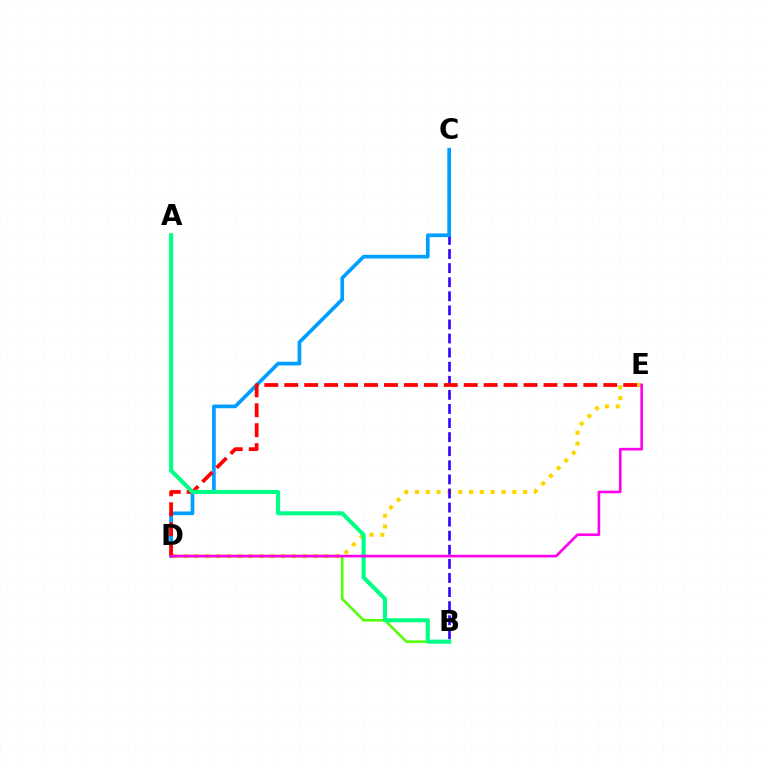{('D', 'E'): [{'color': '#ffd500', 'line_style': 'dotted', 'thickness': 2.94}, {'color': '#ff0000', 'line_style': 'dashed', 'thickness': 2.71}, {'color': '#ff00ed', 'line_style': 'solid', 'thickness': 1.9}], ('B', 'D'): [{'color': '#4fff00', 'line_style': 'solid', 'thickness': 1.83}], ('B', 'C'): [{'color': '#3700ff', 'line_style': 'dashed', 'thickness': 1.91}], ('C', 'D'): [{'color': '#009eff', 'line_style': 'solid', 'thickness': 2.66}], ('A', 'B'): [{'color': '#00ff86', 'line_style': 'solid', 'thickness': 2.94}]}